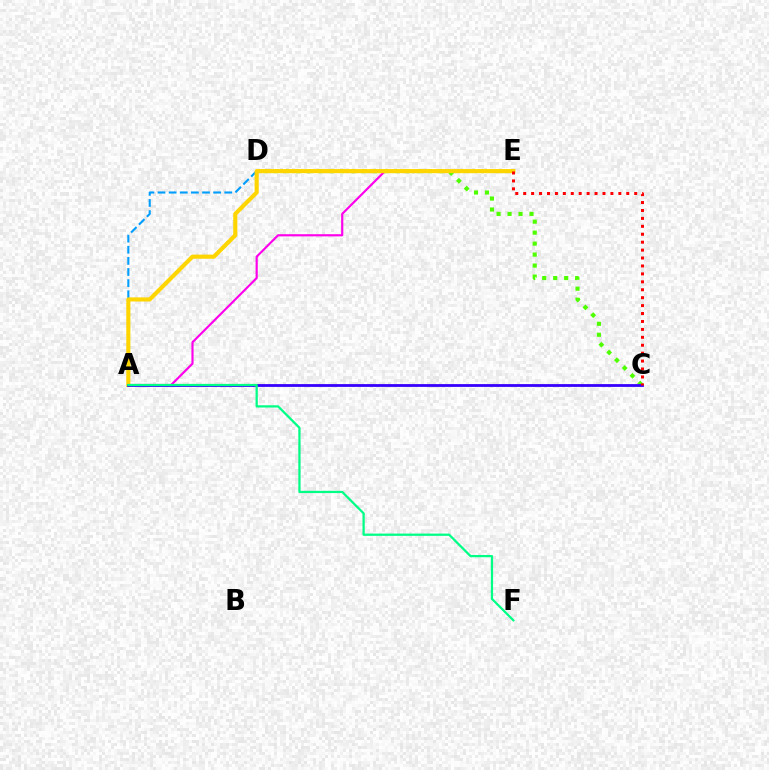{('A', 'D'): [{'color': '#009eff', 'line_style': 'dashed', 'thickness': 1.51}], ('C', 'D'): [{'color': '#4fff00', 'line_style': 'dotted', 'thickness': 2.98}], ('A', 'E'): [{'color': '#ff00ed', 'line_style': 'solid', 'thickness': 1.55}, {'color': '#ffd500', 'line_style': 'solid', 'thickness': 2.97}], ('A', 'C'): [{'color': '#3700ff', 'line_style': 'solid', 'thickness': 2.01}], ('C', 'E'): [{'color': '#ff0000', 'line_style': 'dotted', 'thickness': 2.15}], ('A', 'F'): [{'color': '#00ff86', 'line_style': 'solid', 'thickness': 1.63}]}